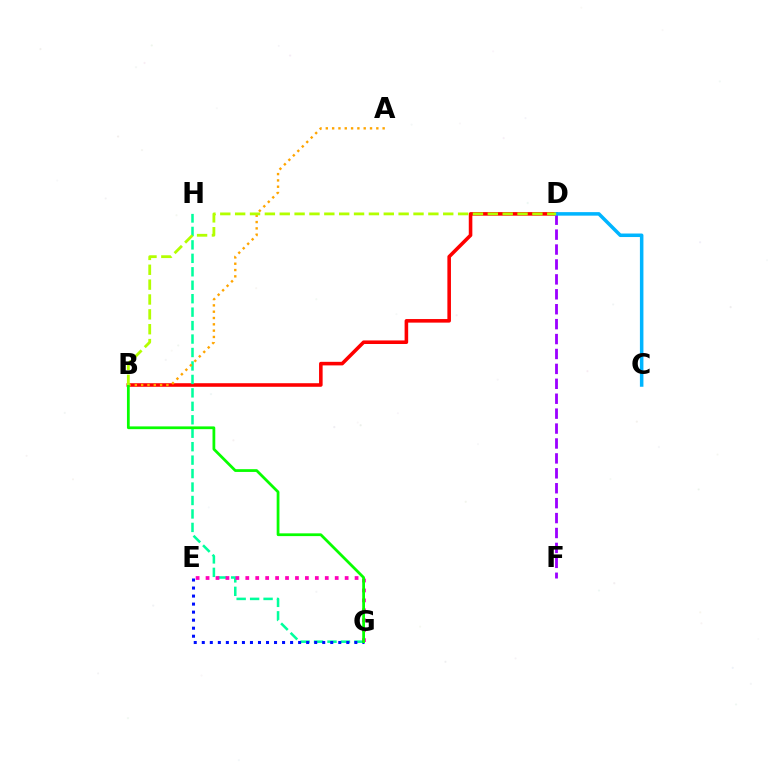{('B', 'D'): [{'color': '#ff0000', 'line_style': 'solid', 'thickness': 2.57}, {'color': '#b3ff00', 'line_style': 'dashed', 'thickness': 2.02}], ('D', 'F'): [{'color': '#9b00ff', 'line_style': 'dashed', 'thickness': 2.03}], ('C', 'D'): [{'color': '#00b5ff', 'line_style': 'solid', 'thickness': 2.53}], ('G', 'H'): [{'color': '#00ff9d', 'line_style': 'dashed', 'thickness': 1.83}], ('E', 'G'): [{'color': '#ff00bd', 'line_style': 'dotted', 'thickness': 2.7}, {'color': '#0010ff', 'line_style': 'dotted', 'thickness': 2.18}], ('A', 'B'): [{'color': '#ffa500', 'line_style': 'dotted', 'thickness': 1.72}], ('B', 'G'): [{'color': '#08ff00', 'line_style': 'solid', 'thickness': 1.99}]}